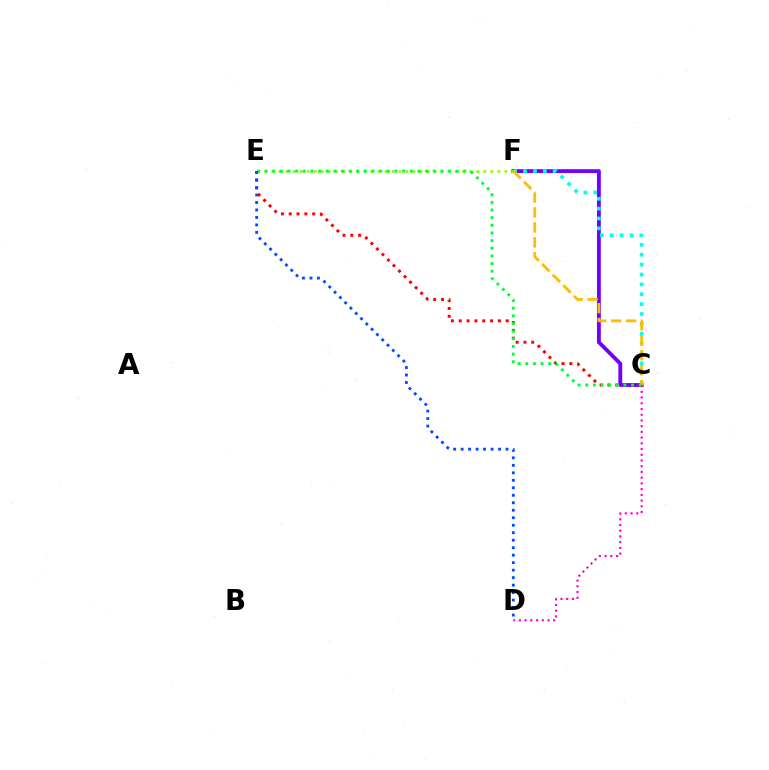{('C', 'F'): [{'color': '#7200ff', 'line_style': 'solid', 'thickness': 2.77}, {'color': '#00fff6', 'line_style': 'dotted', 'thickness': 2.68}, {'color': '#ffbd00', 'line_style': 'dashed', 'thickness': 2.04}], ('C', 'D'): [{'color': '#ff00cf', 'line_style': 'dotted', 'thickness': 1.56}], ('C', 'E'): [{'color': '#ff0000', 'line_style': 'dotted', 'thickness': 2.13}, {'color': '#00ff39', 'line_style': 'dotted', 'thickness': 2.08}], ('E', 'F'): [{'color': '#84ff00', 'line_style': 'dotted', 'thickness': 1.92}], ('D', 'E'): [{'color': '#004bff', 'line_style': 'dotted', 'thickness': 2.03}]}